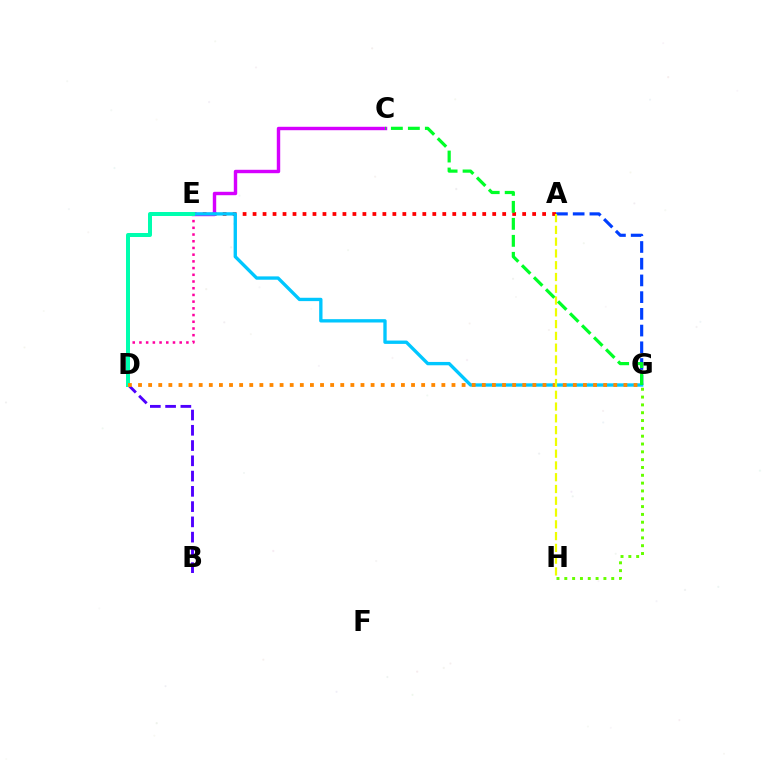{('A', 'E'): [{'color': '#ff0000', 'line_style': 'dotted', 'thickness': 2.71}], ('C', 'E'): [{'color': '#d600ff', 'line_style': 'solid', 'thickness': 2.46}], ('G', 'H'): [{'color': '#66ff00', 'line_style': 'dotted', 'thickness': 2.13}], ('A', 'G'): [{'color': '#003fff', 'line_style': 'dashed', 'thickness': 2.27}], ('E', 'G'): [{'color': '#00c7ff', 'line_style': 'solid', 'thickness': 2.41}], ('B', 'D'): [{'color': '#4f00ff', 'line_style': 'dashed', 'thickness': 2.07}], ('D', 'E'): [{'color': '#ff00a0', 'line_style': 'dotted', 'thickness': 1.82}, {'color': '#00ffaf', 'line_style': 'solid', 'thickness': 2.88}], ('D', 'G'): [{'color': '#ff8800', 'line_style': 'dotted', 'thickness': 2.75}], ('A', 'H'): [{'color': '#eeff00', 'line_style': 'dashed', 'thickness': 1.6}], ('C', 'G'): [{'color': '#00ff27', 'line_style': 'dashed', 'thickness': 2.31}]}